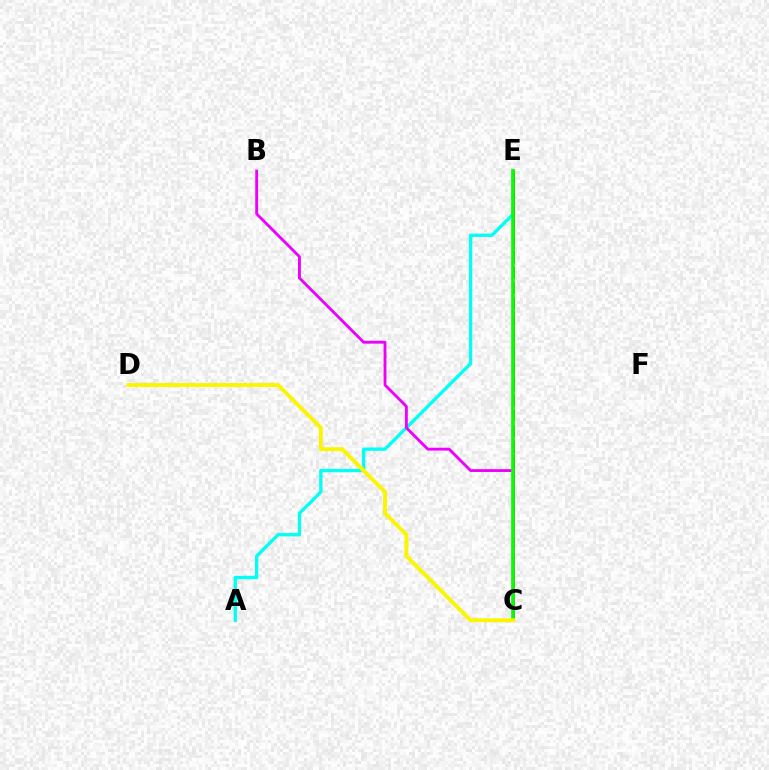{('A', 'E'): [{'color': '#00fff6', 'line_style': 'solid', 'thickness': 2.39}], ('C', 'E'): [{'color': '#0010ff', 'line_style': 'dashed', 'thickness': 2.16}, {'color': '#ff0000', 'line_style': 'dashed', 'thickness': 1.94}, {'color': '#08ff00', 'line_style': 'solid', 'thickness': 2.63}], ('B', 'C'): [{'color': '#ee00ff', 'line_style': 'solid', 'thickness': 2.05}], ('C', 'D'): [{'color': '#fcf500', 'line_style': 'solid', 'thickness': 2.8}]}